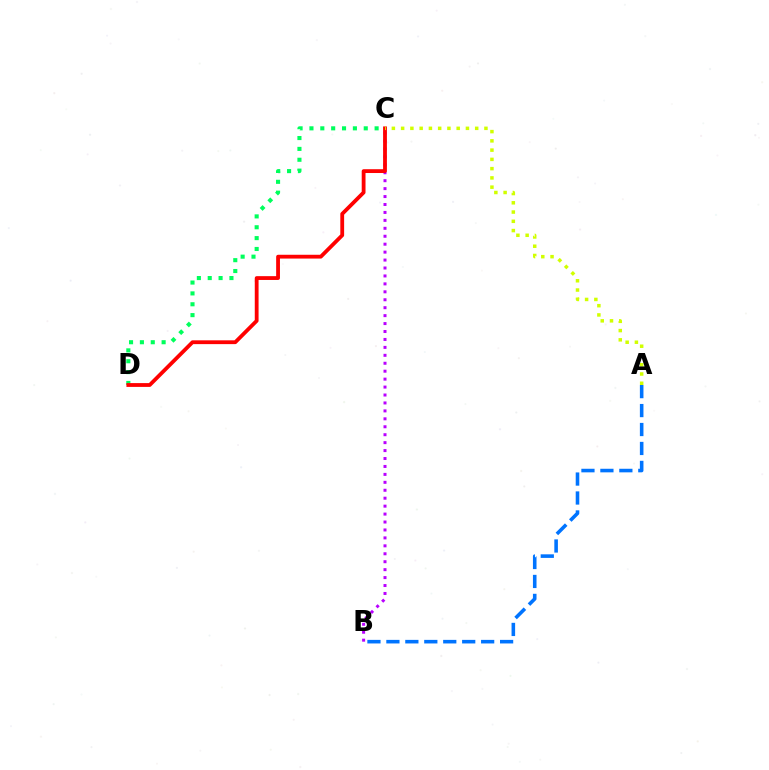{('C', 'D'): [{'color': '#00ff5c', 'line_style': 'dotted', 'thickness': 2.95}, {'color': '#ff0000', 'line_style': 'solid', 'thickness': 2.74}], ('B', 'C'): [{'color': '#b900ff', 'line_style': 'dotted', 'thickness': 2.16}], ('A', 'C'): [{'color': '#d1ff00', 'line_style': 'dotted', 'thickness': 2.52}], ('A', 'B'): [{'color': '#0074ff', 'line_style': 'dashed', 'thickness': 2.57}]}